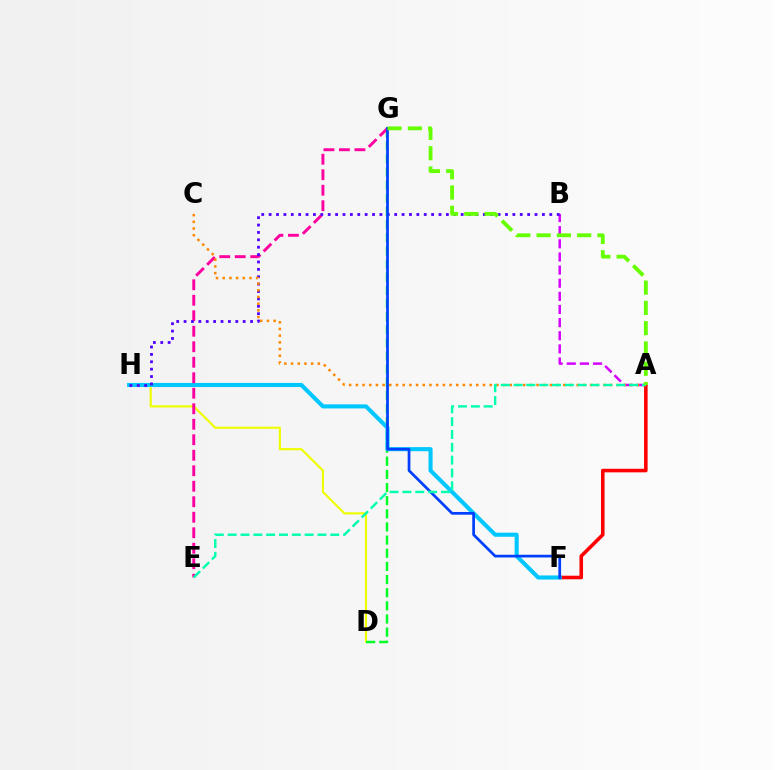{('D', 'H'): [{'color': '#eeff00', 'line_style': 'solid', 'thickness': 1.55}], ('D', 'G'): [{'color': '#00ff27', 'line_style': 'dashed', 'thickness': 1.79}], ('A', 'F'): [{'color': '#ff0000', 'line_style': 'solid', 'thickness': 2.57}], ('A', 'B'): [{'color': '#d600ff', 'line_style': 'dashed', 'thickness': 1.78}], ('F', 'H'): [{'color': '#00c7ff', 'line_style': 'solid', 'thickness': 2.95}], ('E', 'G'): [{'color': '#ff00a0', 'line_style': 'dashed', 'thickness': 2.11}], ('B', 'H'): [{'color': '#4f00ff', 'line_style': 'dotted', 'thickness': 2.01}], ('A', 'C'): [{'color': '#ff8800', 'line_style': 'dotted', 'thickness': 1.82}], ('F', 'G'): [{'color': '#003fff', 'line_style': 'solid', 'thickness': 1.96}], ('A', 'E'): [{'color': '#00ffaf', 'line_style': 'dashed', 'thickness': 1.74}], ('A', 'G'): [{'color': '#66ff00', 'line_style': 'dashed', 'thickness': 2.76}]}